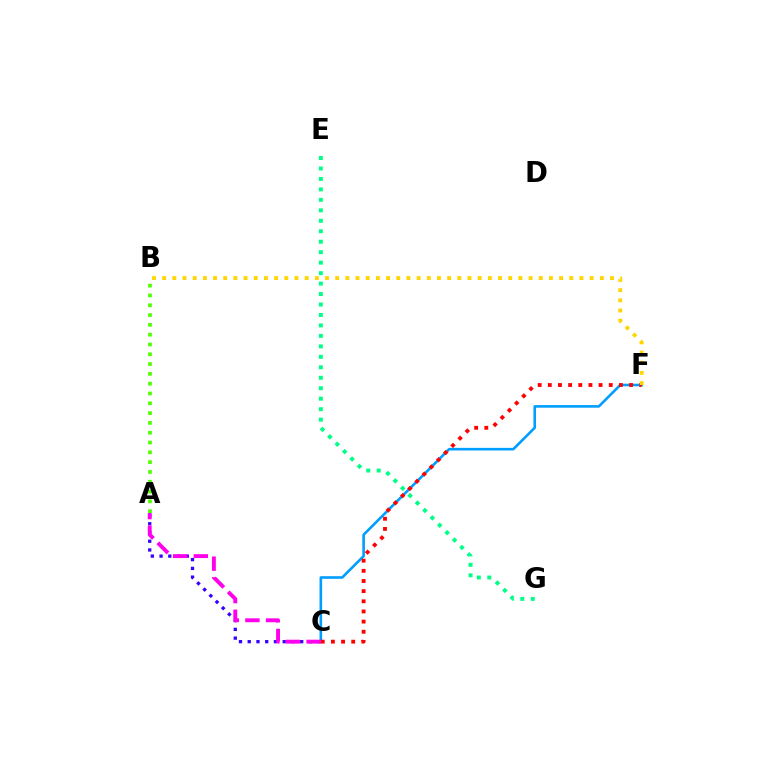{('A', 'C'): [{'color': '#3700ff', 'line_style': 'dotted', 'thickness': 2.38}, {'color': '#ff00ed', 'line_style': 'dashed', 'thickness': 2.81}], ('C', 'F'): [{'color': '#009eff', 'line_style': 'solid', 'thickness': 1.88}, {'color': '#ff0000', 'line_style': 'dotted', 'thickness': 2.76}], ('A', 'B'): [{'color': '#4fff00', 'line_style': 'dotted', 'thickness': 2.66}], ('B', 'F'): [{'color': '#ffd500', 'line_style': 'dotted', 'thickness': 2.77}], ('E', 'G'): [{'color': '#00ff86', 'line_style': 'dotted', 'thickness': 2.84}]}